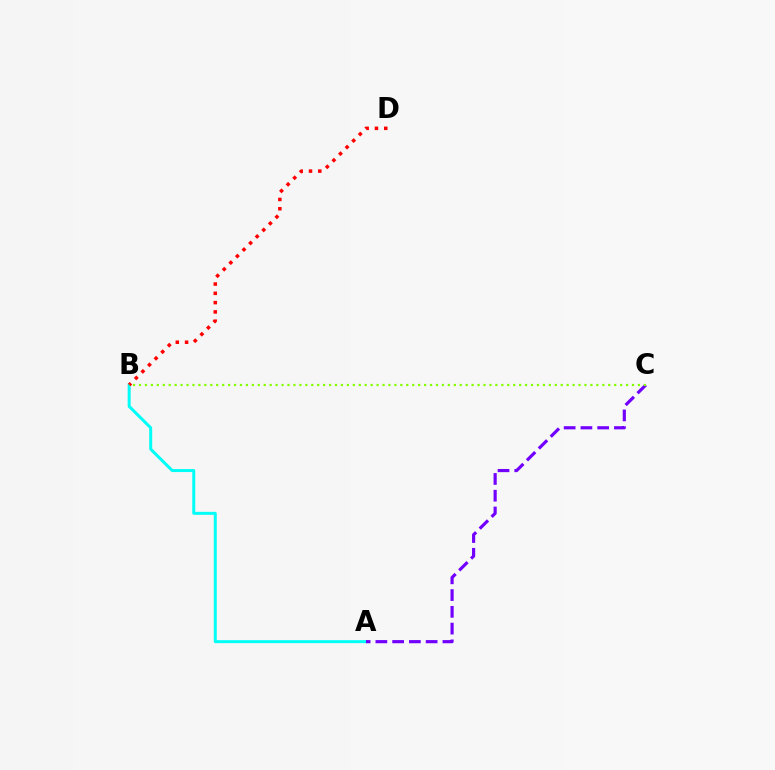{('A', 'B'): [{'color': '#00fff6', 'line_style': 'solid', 'thickness': 2.15}], ('A', 'C'): [{'color': '#7200ff', 'line_style': 'dashed', 'thickness': 2.28}], ('B', 'D'): [{'color': '#ff0000', 'line_style': 'dotted', 'thickness': 2.52}], ('B', 'C'): [{'color': '#84ff00', 'line_style': 'dotted', 'thickness': 1.61}]}